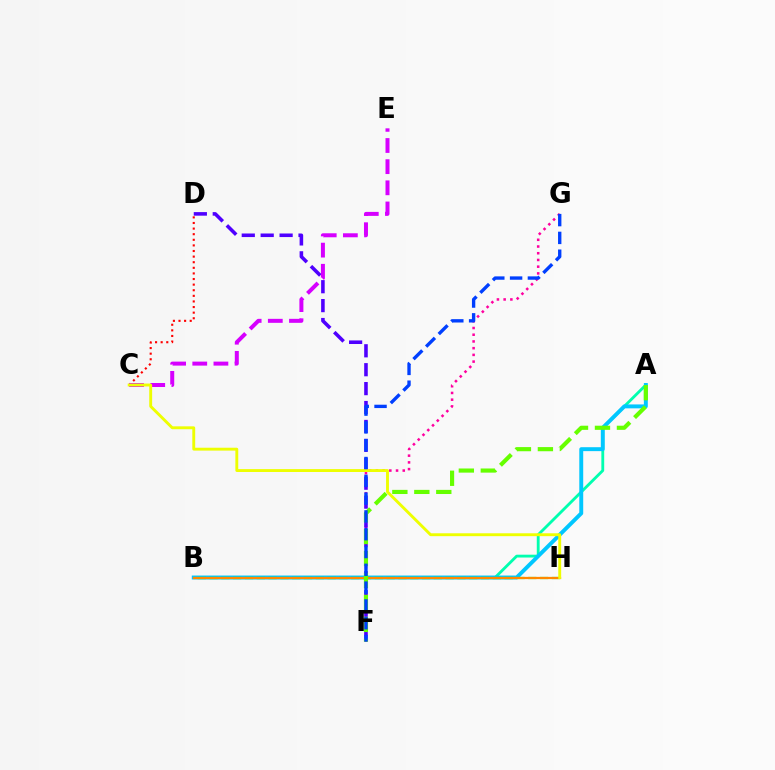{('F', 'G'): [{'color': '#ff00a0', 'line_style': 'dotted', 'thickness': 1.83}, {'color': '#003fff', 'line_style': 'dashed', 'thickness': 2.42}], ('A', 'B'): [{'color': '#00ffaf', 'line_style': 'solid', 'thickness': 2.04}, {'color': '#00c7ff', 'line_style': 'solid', 'thickness': 2.83}], ('D', 'F'): [{'color': '#4f00ff', 'line_style': 'dashed', 'thickness': 2.57}], ('C', 'D'): [{'color': '#ff0000', 'line_style': 'dotted', 'thickness': 1.52}], ('B', 'H'): [{'color': '#00ff27', 'line_style': 'dashed', 'thickness': 1.6}, {'color': '#ff8800', 'line_style': 'solid', 'thickness': 1.61}], ('C', 'E'): [{'color': '#d600ff', 'line_style': 'dashed', 'thickness': 2.87}], ('C', 'H'): [{'color': '#eeff00', 'line_style': 'solid', 'thickness': 2.08}], ('A', 'F'): [{'color': '#66ff00', 'line_style': 'dashed', 'thickness': 2.98}]}